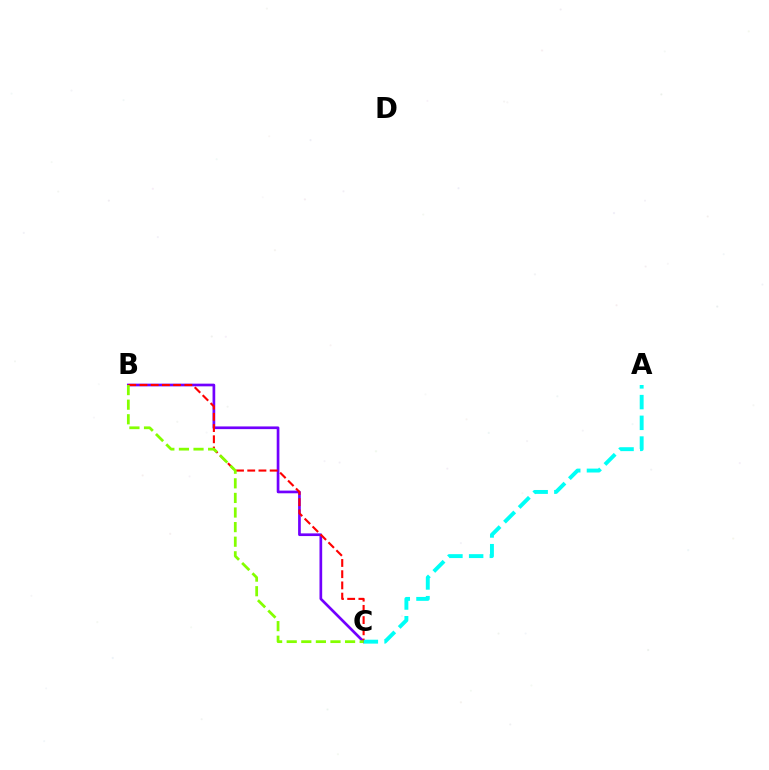{('B', 'C'): [{'color': '#7200ff', 'line_style': 'solid', 'thickness': 1.94}, {'color': '#ff0000', 'line_style': 'dashed', 'thickness': 1.52}, {'color': '#84ff00', 'line_style': 'dashed', 'thickness': 1.98}], ('A', 'C'): [{'color': '#00fff6', 'line_style': 'dashed', 'thickness': 2.82}]}